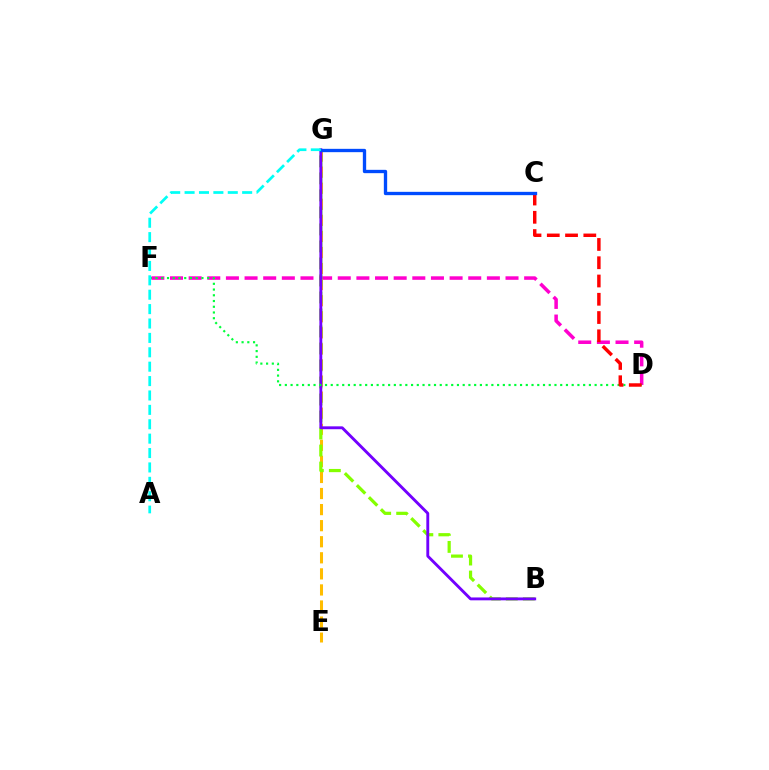{('D', 'F'): [{'color': '#ff00cf', 'line_style': 'dashed', 'thickness': 2.53}, {'color': '#00ff39', 'line_style': 'dotted', 'thickness': 1.56}], ('E', 'G'): [{'color': '#ffbd00', 'line_style': 'dashed', 'thickness': 2.18}], ('B', 'G'): [{'color': '#84ff00', 'line_style': 'dashed', 'thickness': 2.31}, {'color': '#7200ff', 'line_style': 'solid', 'thickness': 2.07}], ('C', 'D'): [{'color': '#ff0000', 'line_style': 'dashed', 'thickness': 2.48}], ('C', 'G'): [{'color': '#004bff', 'line_style': 'solid', 'thickness': 2.4}], ('A', 'G'): [{'color': '#00fff6', 'line_style': 'dashed', 'thickness': 1.96}]}